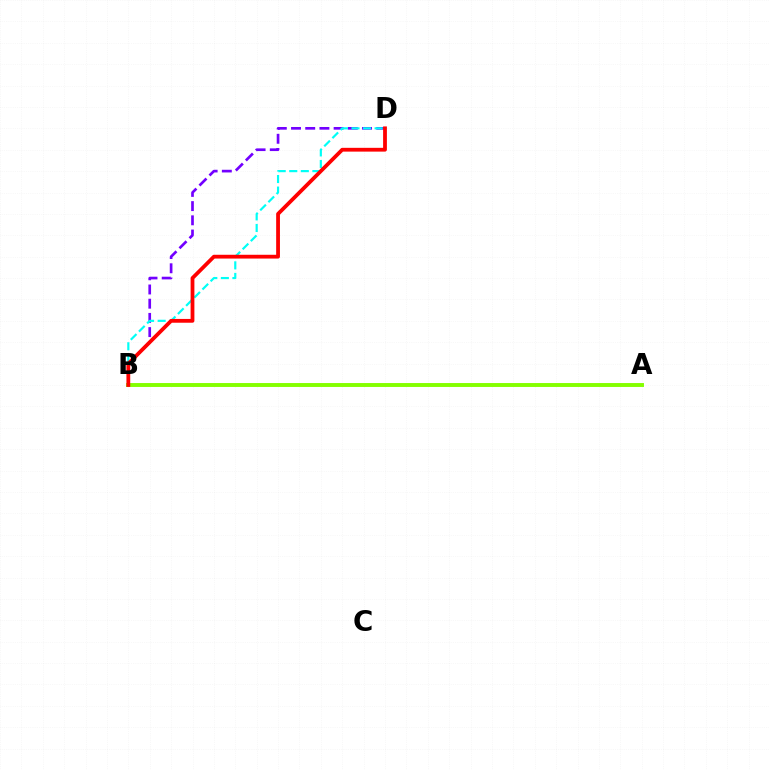{('B', 'D'): [{'color': '#7200ff', 'line_style': 'dashed', 'thickness': 1.93}, {'color': '#00fff6', 'line_style': 'dashed', 'thickness': 1.57}, {'color': '#ff0000', 'line_style': 'solid', 'thickness': 2.73}], ('A', 'B'): [{'color': '#84ff00', 'line_style': 'solid', 'thickness': 2.82}]}